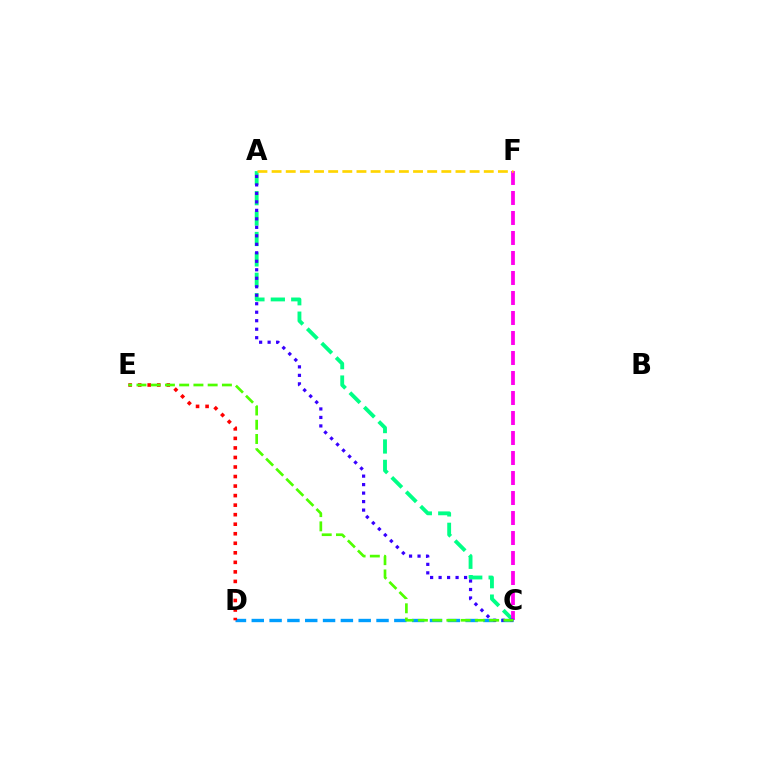{('A', 'C'): [{'color': '#00ff86', 'line_style': 'dashed', 'thickness': 2.77}, {'color': '#3700ff', 'line_style': 'dotted', 'thickness': 2.31}], ('C', 'F'): [{'color': '#ff00ed', 'line_style': 'dashed', 'thickness': 2.72}], ('A', 'F'): [{'color': '#ffd500', 'line_style': 'dashed', 'thickness': 1.92}], ('C', 'D'): [{'color': '#009eff', 'line_style': 'dashed', 'thickness': 2.42}], ('D', 'E'): [{'color': '#ff0000', 'line_style': 'dotted', 'thickness': 2.59}], ('C', 'E'): [{'color': '#4fff00', 'line_style': 'dashed', 'thickness': 1.94}]}